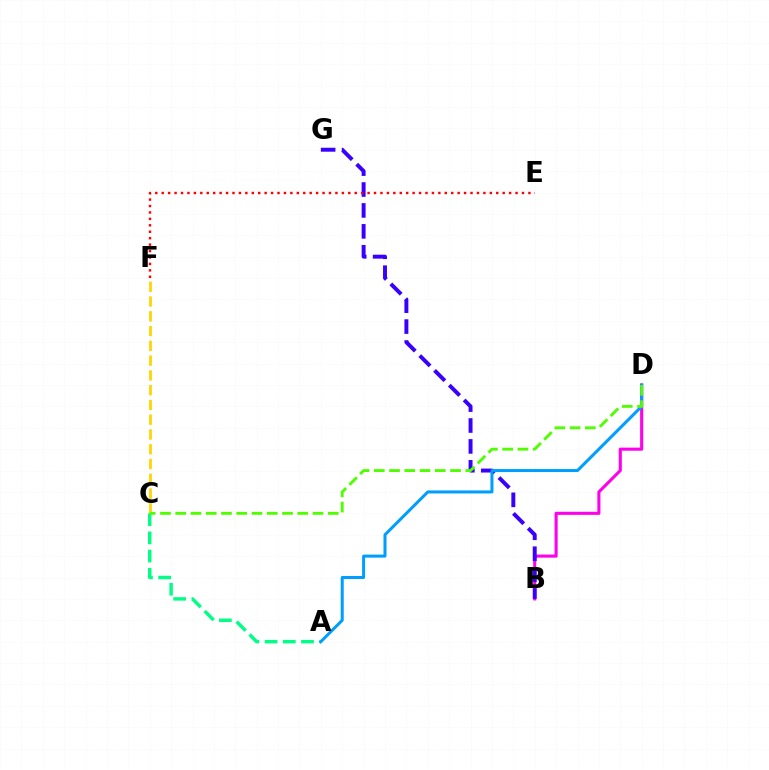{('B', 'D'): [{'color': '#ff00ed', 'line_style': 'solid', 'thickness': 2.22}], ('B', 'G'): [{'color': '#3700ff', 'line_style': 'dashed', 'thickness': 2.84}], ('A', 'C'): [{'color': '#00ff86', 'line_style': 'dashed', 'thickness': 2.47}], ('A', 'D'): [{'color': '#009eff', 'line_style': 'solid', 'thickness': 2.18}], ('C', 'F'): [{'color': '#ffd500', 'line_style': 'dashed', 'thickness': 2.01}], ('C', 'D'): [{'color': '#4fff00', 'line_style': 'dashed', 'thickness': 2.07}], ('E', 'F'): [{'color': '#ff0000', 'line_style': 'dotted', 'thickness': 1.75}]}